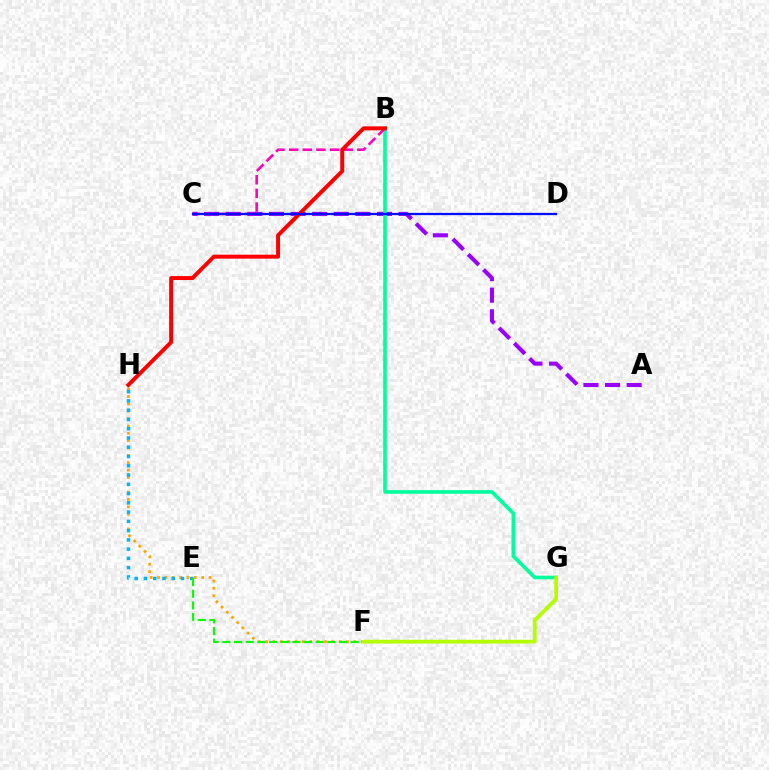{('A', 'C'): [{'color': '#9b00ff', 'line_style': 'dashed', 'thickness': 2.93}], ('B', 'G'): [{'color': '#00ff9d', 'line_style': 'solid', 'thickness': 2.62}], ('F', 'H'): [{'color': '#ffa500', 'line_style': 'dotted', 'thickness': 2.0}], ('B', 'C'): [{'color': '#ff00bd', 'line_style': 'dashed', 'thickness': 1.85}], ('E', 'H'): [{'color': '#00b5ff', 'line_style': 'dotted', 'thickness': 2.52}], ('E', 'F'): [{'color': '#08ff00', 'line_style': 'dashed', 'thickness': 1.58}], ('B', 'H'): [{'color': '#ff0000', 'line_style': 'solid', 'thickness': 2.85}], ('C', 'D'): [{'color': '#0010ff', 'line_style': 'solid', 'thickness': 1.63}], ('F', 'G'): [{'color': '#b3ff00', 'line_style': 'solid', 'thickness': 2.72}]}